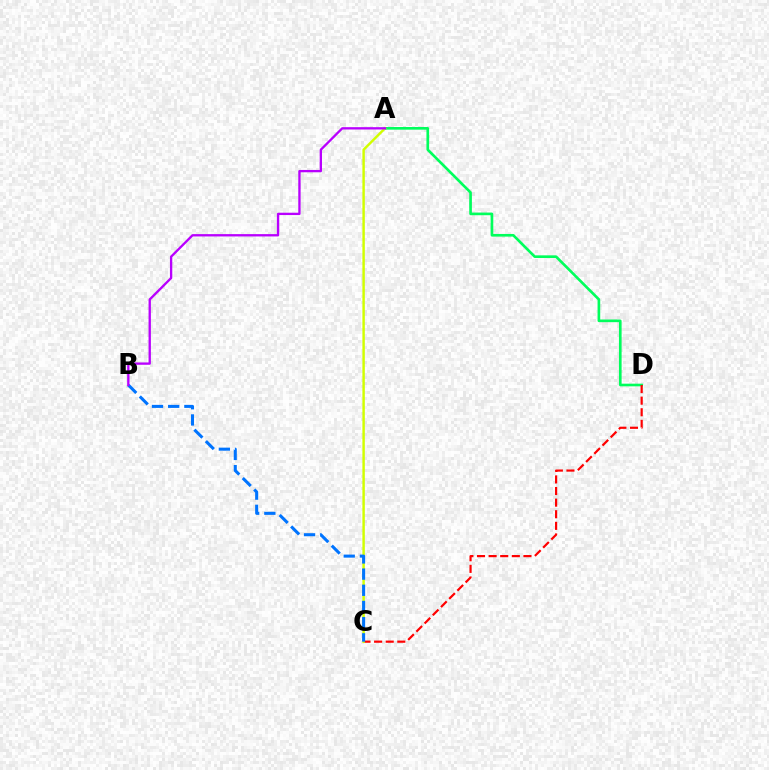{('A', 'D'): [{'color': '#00ff5c', 'line_style': 'solid', 'thickness': 1.91}], ('C', 'D'): [{'color': '#ff0000', 'line_style': 'dashed', 'thickness': 1.58}], ('A', 'C'): [{'color': '#d1ff00', 'line_style': 'solid', 'thickness': 1.76}], ('B', 'C'): [{'color': '#0074ff', 'line_style': 'dashed', 'thickness': 2.2}], ('A', 'B'): [{'color': '#b900ff', 'line_style': 'solid', 'thickness': 1.68}]}